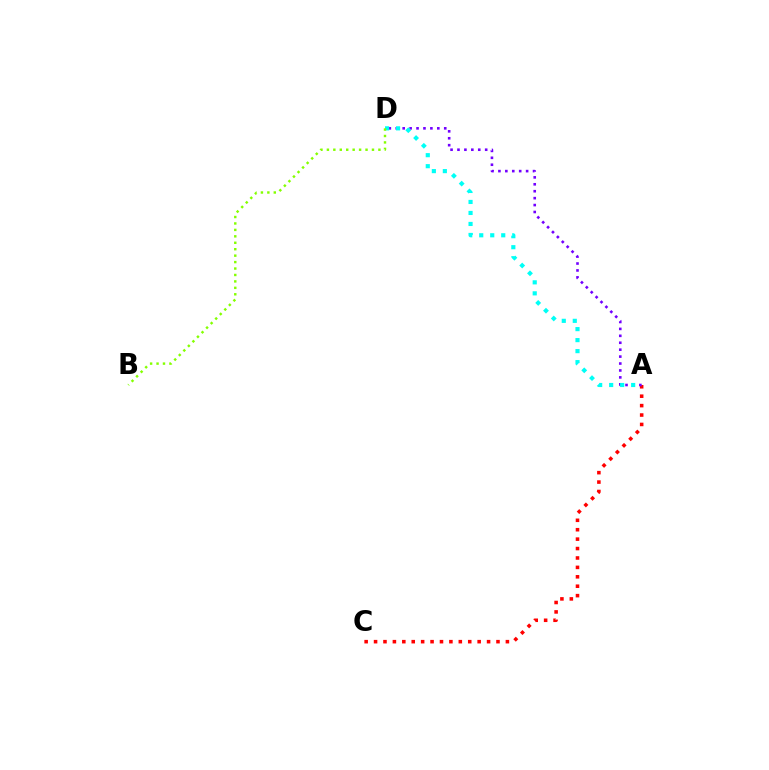{('A', 'C'): [{'color': '#ff0000', 'line_style': 'dotted', 'thickness': 2.56}], ('A', 'D'): [{'color': '#7200ff', 'line_style': 'dotted', 'thickness': 1.88}, {'color': '#00fff6', 'line_style': 'dotted', 'thickness': 2.99}], ('B', 'D'): [{'color': '#84ff00', 'line_style': 'dotted', 'thickness': 1.75}]}